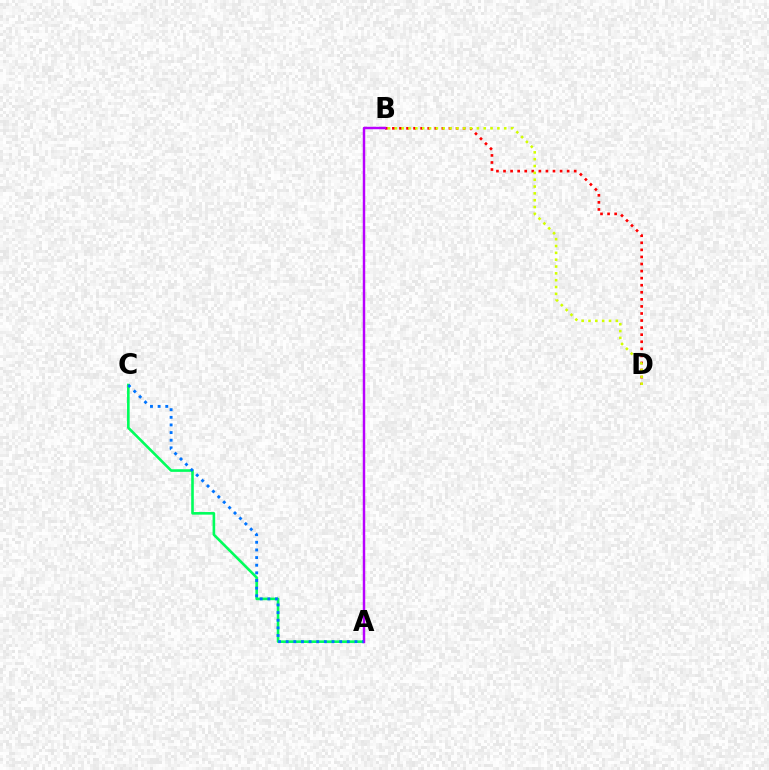{('A', 'C'): [{'color': '#00ff5c', 'line_style': 'solid', 'thickness': 1.88}, {'color': '#0074ff', 'line_style': 'dotted', 'thickness': 2.08}], ('B', 'D'): [{'color': '#ff0000', 'line_style': 'dotted', 'thickness': 1.92}, {'color': '#d1ff00', 'line_style': 'dotted', 'thickness': 1.86}], ('A', 'B'): [{'color': '#b900ff', 'line_style': 'solid', 'thickness': 1.76}]}